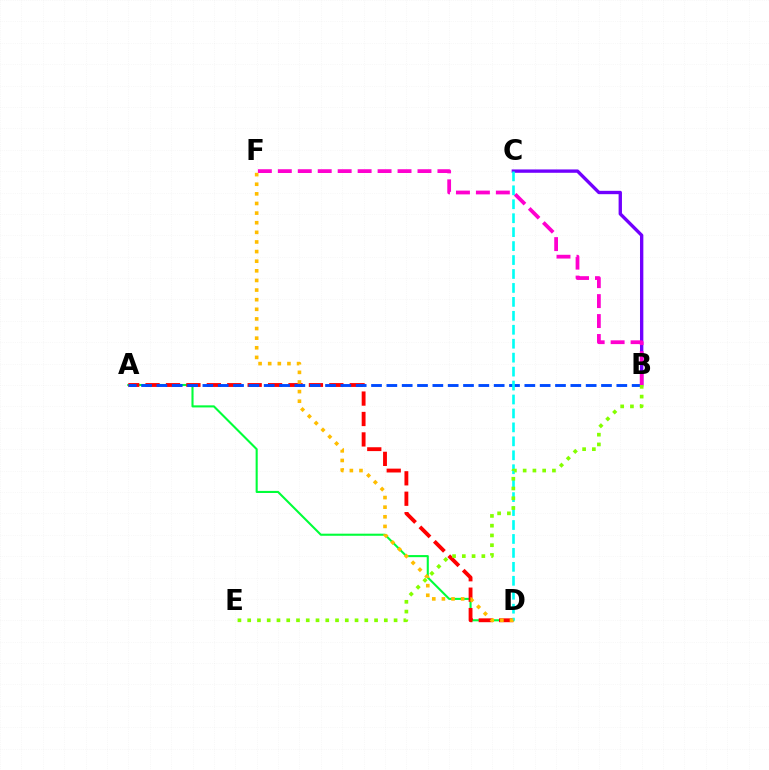{('A', 'D'): [{'color': '#00ff39', 'line_style': 'solid', 'thickness': 1.51}, {'color': '#ff0000', 'line_style': 'dashed', 'thickness': 2.77}], ('B', 'C'): [{'color': '#7200ff', 'line_style': 'solid', 'thickness': 2.41}], ('A', 'B'): [{'color': '#004bff', 'line_style': 'dashed', 'thickness': 2.08}], ('B', 'F'): [{'color': '#ff00cf', 'line_style': 'dashed', 'thickness': 2.71}], ('C', 'D'): [{'color': '#00fff6', 'line_style': 'dashed', 'thickness': 1.89}], ('D', 'F'): [{'color': '#ffbd00', 'line_style': 'dotted', 'thickness': 2.61}], ('B', 'E'): [{'color': '#84ff00', 'line_style': 'dotted', 'thickness': 2.65}]}